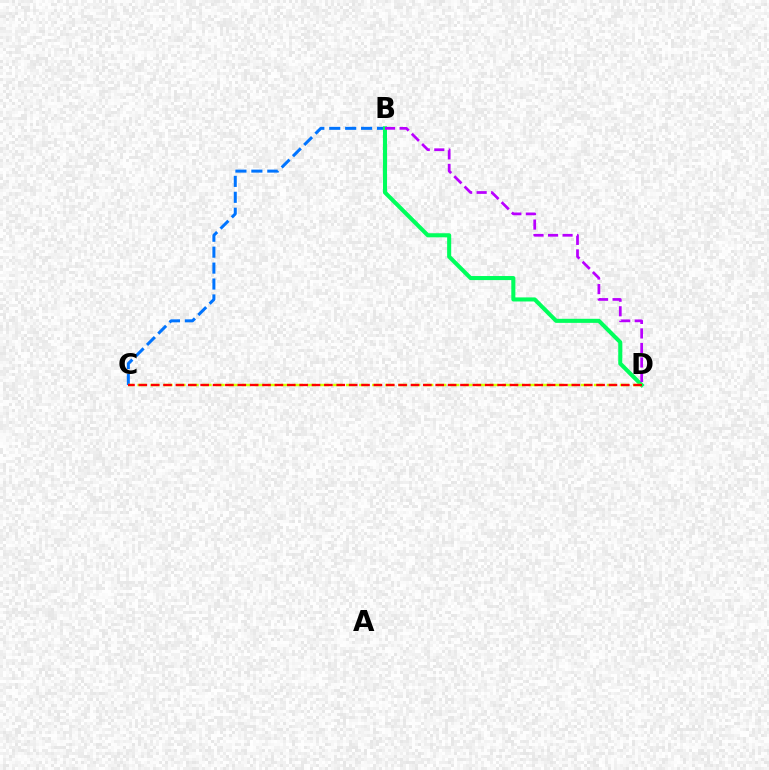{('B', 'C'): [{'color': '#0074ff', 'line_style': 'dashed', 'thickness': 2.16}], ('B', 'D'): [{'color': '#00ff5c', 'line_style': 'solid', 'thickness': 2.93}, {'color': '#b900ff', 'line_style': 'dashed', 'thickness': 1.97}], ('C', 'D'): [{'color': '#d1ff00', 'line_style': 'dashed', 'thickness': 1.77}, {'color': '#ff0000', 'line_style': 'dashed', 'thickness': 1.68}]}